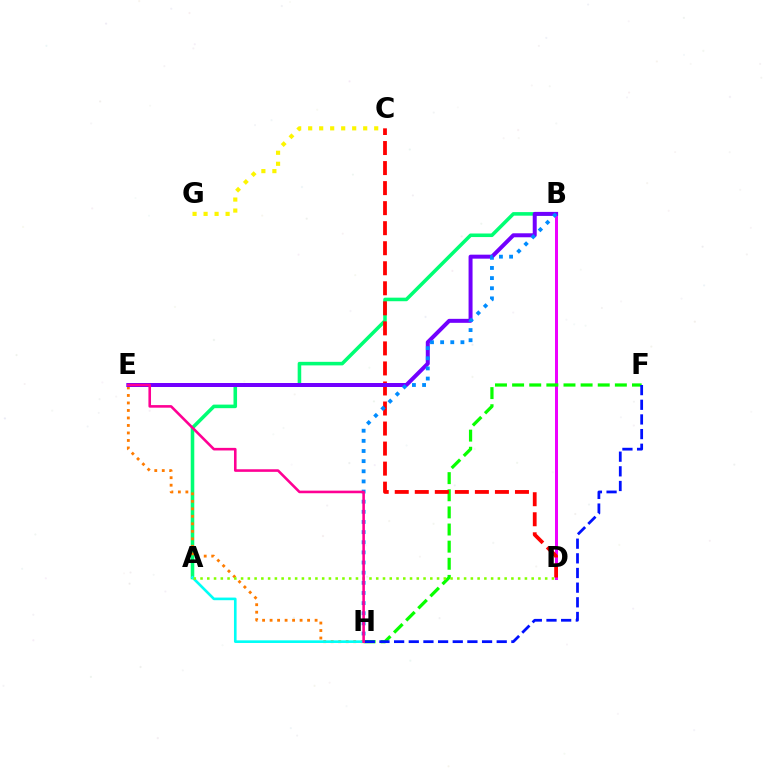{('A', 'B'): [{'color': '#00ff74', 'line_style': 'solid', 'thickness': 2.56}], ('E', 'H'): [{'color': '#ff7c00', 'line_style': 'dotted', 'thickness': 2.04}, {'color': '#ff0094', 'line_style': 'solid', 'thickness': 1.86}], ('B', 'D'): [{'color': '#ee00ff', 'line_style': 'solid', 'thickness': 2.17}], ('A', 'H'): [{'color': '#00fff6', 'line_style': 'solid', 'thickness': 1.89}], ('F', 'H'): [{'color': '#08ff00', 'line_style': 'dashed', 'thickness': 2.33}, {'color': '#0010ff', 'line_style': 'dashed', 'thickness': 1.99}], ('C', 'D'): [{'color': '#ff0000', 'line_style': 'dashed', 'thickness': 2.72}], ('A', 'D'): [{'color': '#84ff00', 'line_style': 'dotted', 'thickness': 1.84}], ('C', 'G'): [{'color': '#fcf500', 'line_style': 'dotted', 'thickness': 2.99}], ('B', 'E'): [{'color': '#7200ff', 'line_style': 'solid', 'thickness': 2.87}], ('B', 'H'): [{'color': '#008cff', 'line_style': 'dotted', 'thickness': 2.76}]}